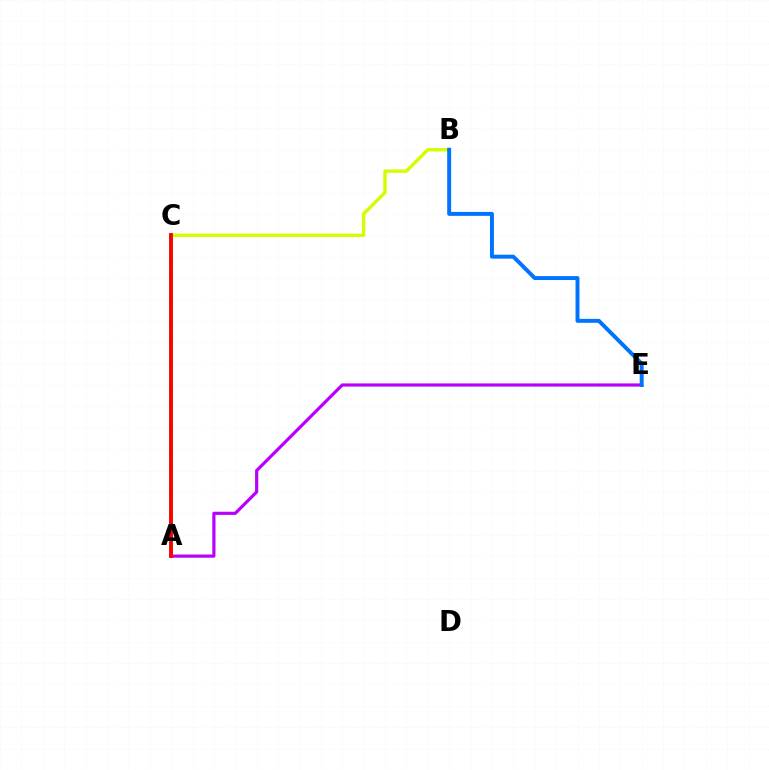{('A', 'E'): [{'color': '#b900ff', 'line_style': 'solid', 'thickness': 2.29}], ('B', 'C'): [{'color': '#d1ff00', 'line_style': 'solid', 'thickness': 2.44}], ('B', 'E'): [{'color': '#0074ff', 'line_style': 'solid', 'thickness': 2.84}], ('A', 'C'): [{'color': '#00ff5c', 'line_style': 'solid', 'thickness': 2.64}, {'color': '#ff0000', 'line_style': 'solid', 'thickness': 2.75}]}